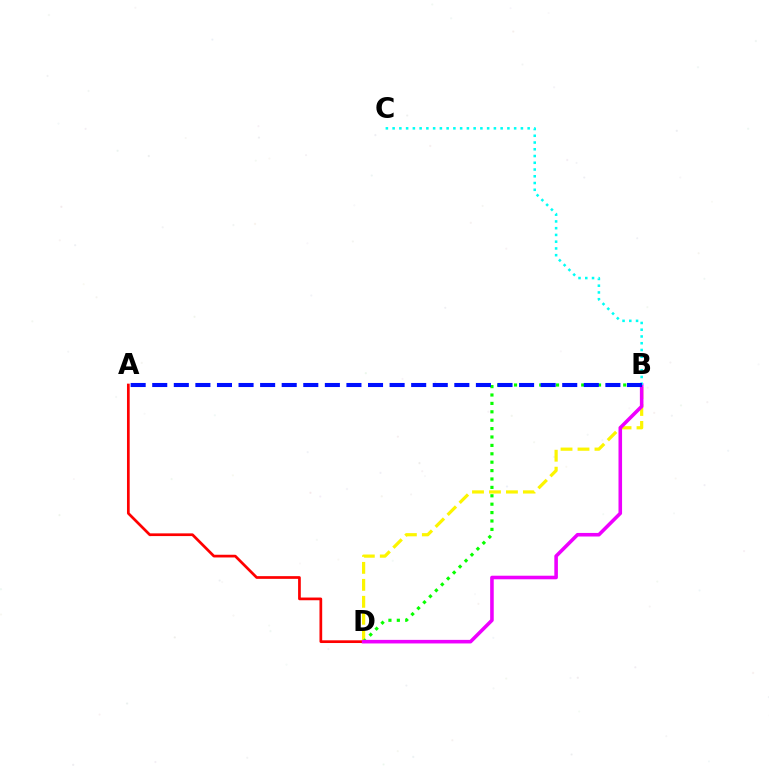{('B', 'D'): [{'color': '#fcf500', 'line_style': 'dashed', 'thickness': 2.31}, {'color': '#08ff00', 'line_style': 'dotted', 'thickness': 2.28}, {'color': '#ee00ff', 'line_style': 'solid', 'thickness': 2.57}], ('A', 'D'): [{'color': '#ff0000', 'line_style': 'solid', 'thickness': 1.95}], ('B', 'C'): [{'color': '#00fff6', 'line_style': 'dotted', 'thickness': 1.83}], ('A', 'B'): [{'color': '#0010ff', 'line_style': 'dashed', 'thickness': 2.93}]}